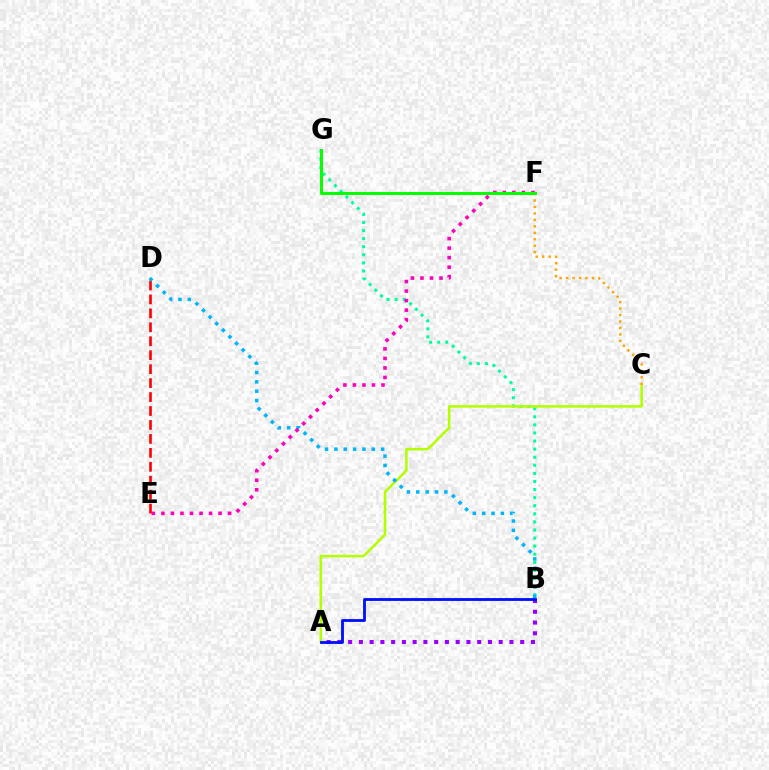{('B', 'G'): [{'color': '#00ff9d', 'line_style': 'dotted', 'thickness': 2.2}], ('A', 'B'): [{'color': '#9b00ff', 'line_style': 'dotted', 'thickness': 2.92}, {'color': '#0010ff', 'line_style': 'solid', 'thickness': 2.04}], ('D', 'E'): [{'color': '#ff0000', 'line_style': 'dashed', 'thickness': 1.89}], ('A', 'C'): [{'color': '#b3ff00', 'line_style': 'solid', 'thickness': 1.84}], ('C', 'F'): [{'color': '#ffa500', 'line_style': 'dotted', 'thickness': 1.76}], ('B', 'D'): [{'color': '#00b5ff', 'line_style': 'dotted', 'thickness': 2.54}], ('E', 'F'): [{'color': '#ff00bd', 'line_style': 'dotted', 'thickness': 2.59}], ('F', 'G'): [{'color': '#08ff00', 'line_style': 'solid', 'thickness': 2.17}]}